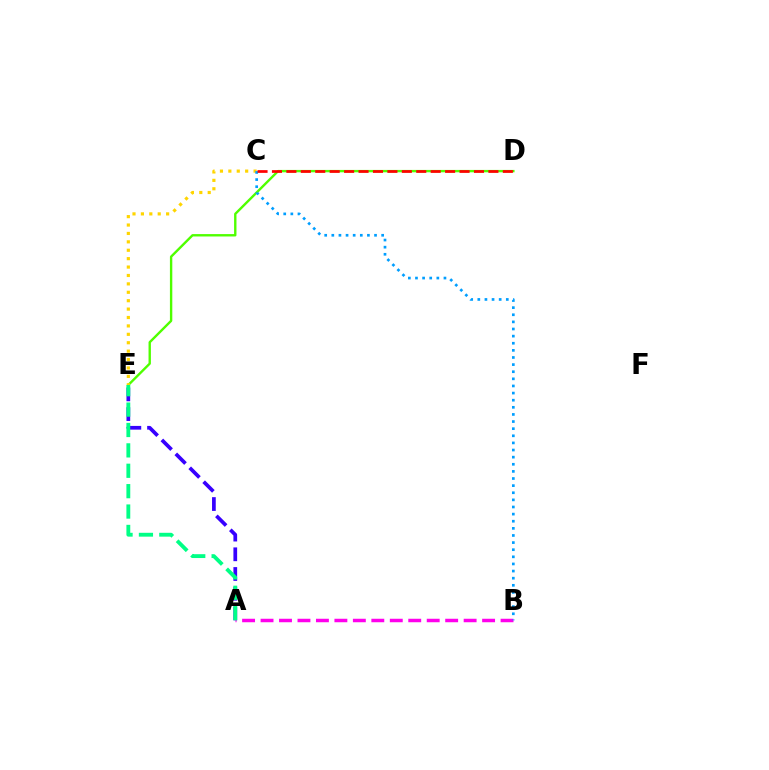{('A', 'B'): [{'color': '#ff00ed', 'line_style': 'dashed', 'thickness': 2.51}], ('D', 'E'): [{'color': '#4fff00', 'line_style': 'solid', 'thickness': 1.72}], ('A', 'E'): [{'color': '#3700ff', 'line_style': 'dashed', 'thickness': 2.68}, {'color': '#00ff86', 'line_style': 'dashed', 'thickness': 2.77}], ('C', 'E'): [{'color': '#ffd500', 'line_style': 'dotted', 'thickness': 2.28}], ('B', 'C'): [{'color': '#009eff', 'line_style': 'dotted', 'thickness': 1.93}], ('C', 'D'): [{'color': '#ff0000', 'line_style': 'dashed', 'thickness': 1.96}]}